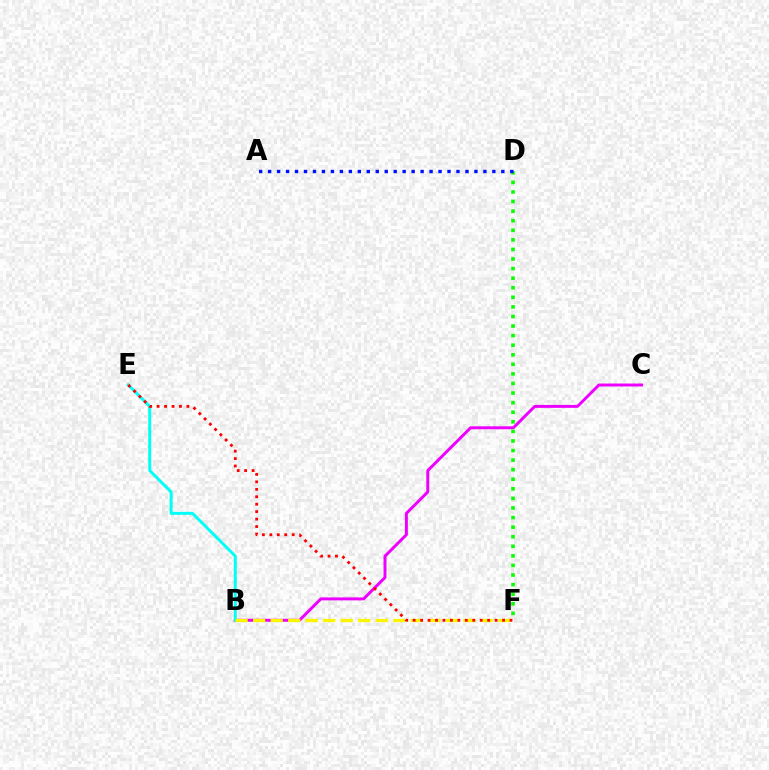{('D', 'F'): [{'color': '#08ff00', 'line_style': 'dotted', 'thickness': 2.6}], ('A', 'D'): [{'color': '#0010ff', 'line_style': 'dotted', 'thickness': 2.44}], ('B', 'C'): [{'color': '#ee00ff', 'line_style': 'solid', 'thickness': 2.12}], ('B', 'E'): [{'color': '#00fff6', 'line_style': 'solid', 'thickness': 2.13}], ('B', 'F'): [{'color': '#fcf500', 'line_style': 'dashed', 'thickness': 2.38}], ('E', 'F'): [{'color': '#ff0000', 'line_style': 'dotted', 'thickness': 2.02}]}